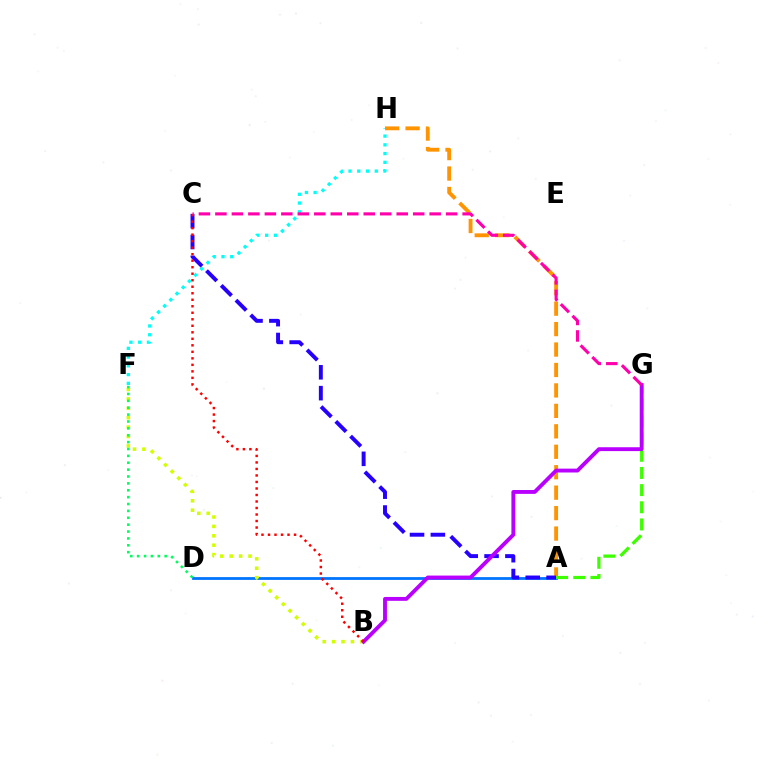{('F', 'H'): [{'color': '#00fff6', 'line_style': 'dotted', 'thickness': 2.38}], ('A', 'D'): [{'color': '#0074ff', 'line_style': 'solid', 'thickness': 2.0}], ('A', 'H'): [{'color': '#ff9400', 'line_style': 'dashed', 'thickness': 2.78}], ('A', 'C'): [{'color': '#2500ff', 'line_style': 'dashed', 'thickness': 2.83}], ('A', 'G'): [{'color': '#3dff00', 'line_style': 'dashed', 'thickness': 2.33}], ('B', 'F'): [{'color': '#d1ff00', 'line_style': 'dotted', 'thickness': 2.55}], ('B', 'G'): [{'color': '#b900ff', 'line_style': 'solid', 'thickness': 2.78}], ('B', 'C'): [{'color': '#ff0000', 'line_style': 'dotted', 'thickness': 1.77}], ('C', 'G'): [{'color': '#ff00ac', 'line_style': 'dashed', 'thickness': 2.24}], ('D', 'F'): [{'color': '#00ff5c', 'line_style': 'dotted', 'thickness': 1.87}]}